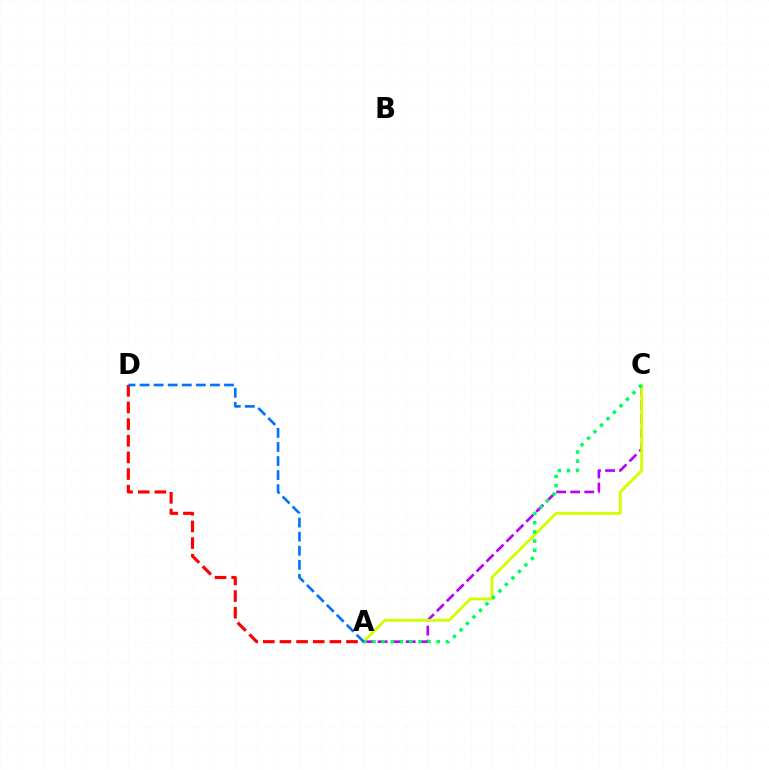{('A', 'C'): [{'color': '#b900ff', 'line_style': 'dashed', 'thickness': 1.91}, {'color': '#d1ff00', 'line_style': 'solid', 'thickness': 2.06}, {'color': '#00ff5c', 'line_style': 'dotted', 'thickness': 2.49}], ('A', 'D'): [{'color': '#ff0000', 'line_style': 'dashed', 'thickness': 2.26}, {'color': '#0074ff', 'line_style': 'dashed', 'thickness': 1.91}]}